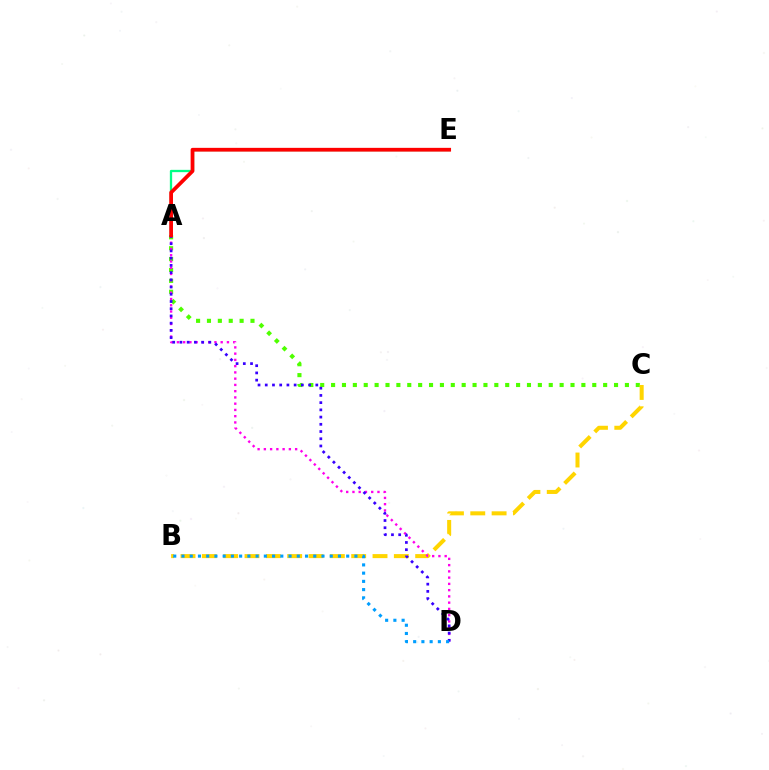{('A', 'E'): [{'color': '#00ff86', 'line_style': 'solid', 'thickness': 1.65}, {'color': '#ff0000', 'line_style': 'solid', 'thickness': 2.7}], ('A', 'C'): [{'color': '#4fff00', 'line_style': 'dotted', 'thickness': 2.96}], ('B', 'C'): [{'color': '#ffd500', 'line_style': 'dashed', 'thickness': 2.9}], ('A', 'D'): [{'color': '#ff00ed', 'line_style': 'dotted', 'thickness': 1.7}, {'color': '#3700ff', 'line_style': 'dotted', 'thickness': 1.96}], ('B', 'D'): [{'color': '#009eff', 'line_style': 'dotted', 'thickness': 2.24}]}